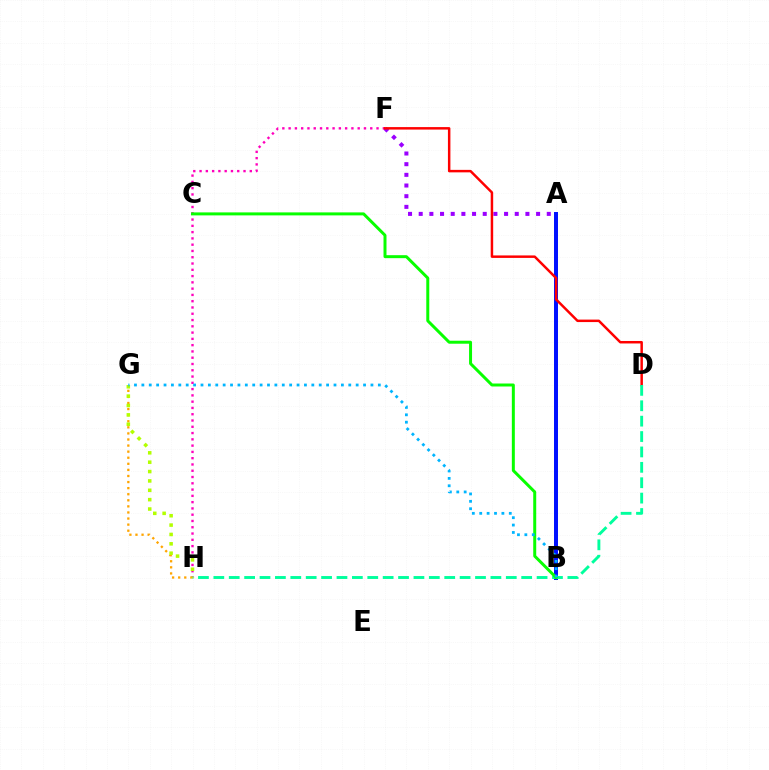{('A', 'B'): [{'color': '#0010ff', 'line_style': 'solid', 'thickness': 2.86}], ('F', 'H'): [{'color': '#ff00bd', 'line_style': 'dotted', 'thickness': 1.71}], ('A', 'F'): [{'color': '#9b00ff', 'line_style': 'dotted', 'thickness': 2.9}], ('D', 'F'): [{'color': '#ff0000', 'line_style': 'solid', 'thickness': 1.79}], ('D', 'H'): [{'color': '#00ff9d', 'line_style': 'dashed', 'thickness': 2.09}], ('G', 'H'): [{'color': '#ffa500', 'line_style': 'dotted', 'thickness': 1.65}, {'color': '#b3ff00', 'line_style': 'dotted', 'thickness': 2.54}], ('B', 'C'): [{'color': '#08ff00', 'line_style': 'solid', 'thickness': 2.15}], ('B', 'G'): [{'color': '#00b5ff', 'line_style': 'dotted', 'thickness': 2.01}]}